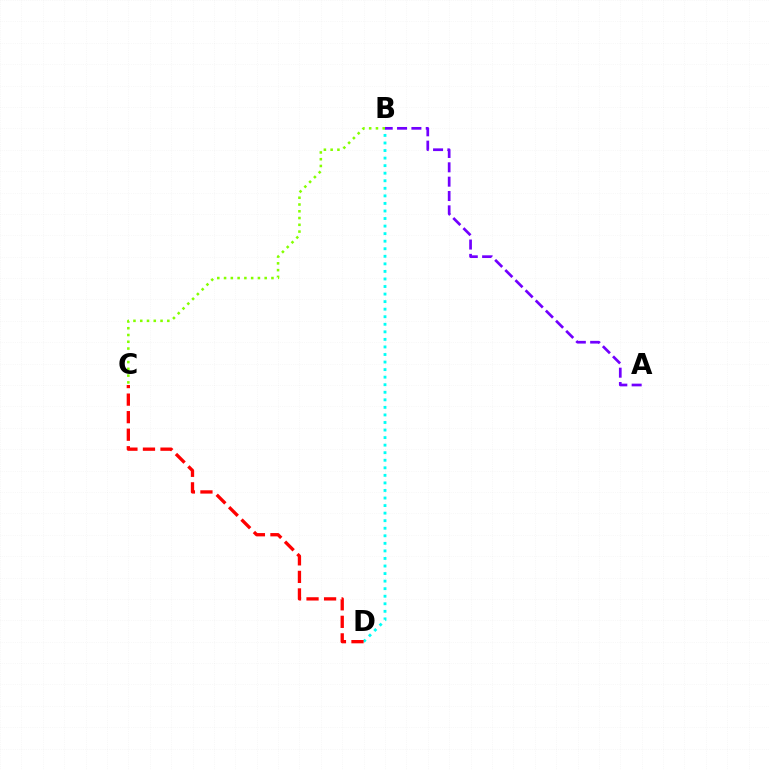{('B', 'D'): [{'color': '#00fff6', 'line_style': 'dotted', 'thickness': 2.05}], ('B', 'C'): [{'color': '#84ff00', 'line_style': 'dotted', 'thickness': 1.84}], ('A', 'B'): [{'color': '#7200ff', 'line_style': 'dashed', 'thickness': 1.95}], ('C', 'D'): [{'color': '#ff0000', 'line_style': 'dashed', 'thickness': 2.38}]}